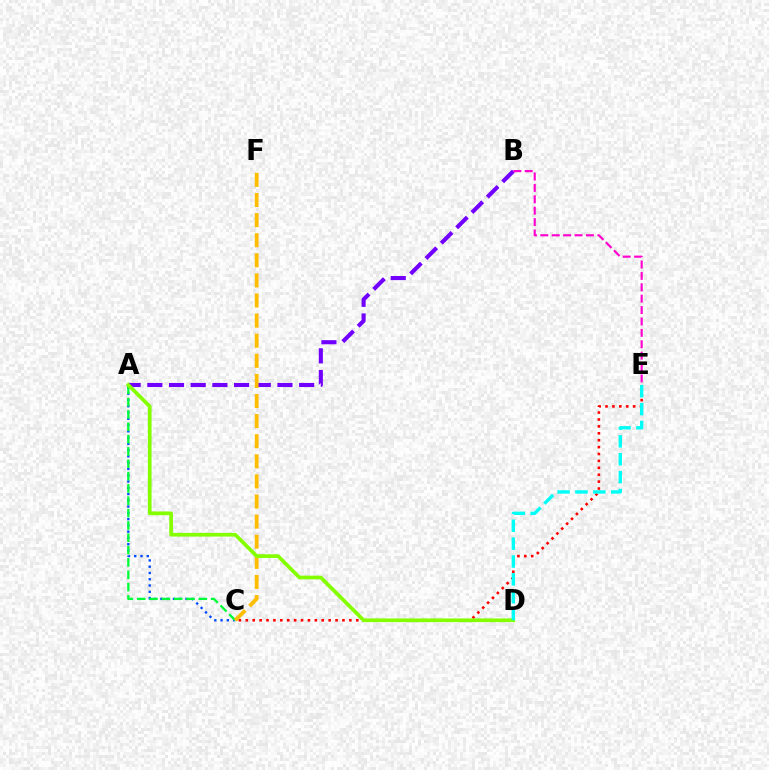{('A', 'C'): [{'color': '#004bff', 'line_style': 'dotted', 'thickness': 1.7}, {'color': '#00ff39', 'line_style': 'dashed', 'thickness': 1.68}], ('A', 'B'): [{'color': '#7200ff', 'line_style': 'dashed', 'thickness': 2.95}], ('C', 'E'): [{'color': '#ff0000', 'line_style': 'dotted', 'thickness': 1.88}], ('C', 'F'): [{'color': '#ffbd00', 'line_style': 'dashed', 'thickness': 2.73}], ('A', 'D'): [{'color': '#84ff00', 'line_style': 'solid', 'thickness': 2.66}], ('D', 'E'): [{'color': '#00fff6', 'line_style': 'dashed', 'thickness': 2.43}], ('B', 'E'): [{'color': '#ff00cf', 'line_style': 'dashed', 'thickness': 1.55}]}